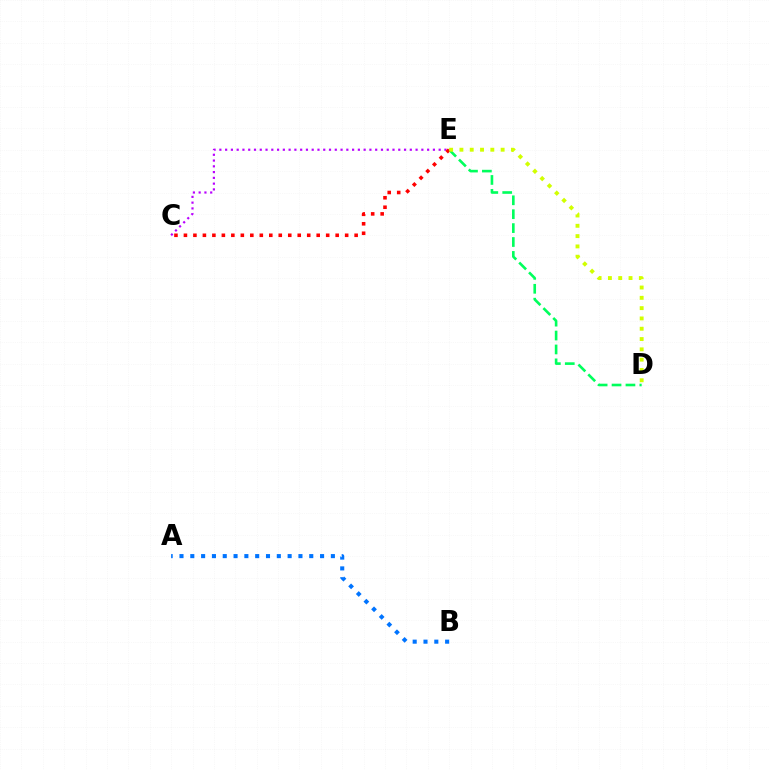{('C', 'E'): [{'color': '#b900ff', 'line_style': 'dotted', 'thickness': 1.57}, {'color': '#ff0000', 'line_style': 'dotted', 'thickness': 2.58}], ('D', 'E'): [{'color': '#00ff5c', 'line_style': 'dashed', 'thickness': 1.89}, {'color': '#d1ff00', 'line_style': 'dotted', 'thickness': 2.8}], ('A', 'B'): [{'color': '#0074ff', 'line_style': 'dotted', 'thickness': 2.94}]}